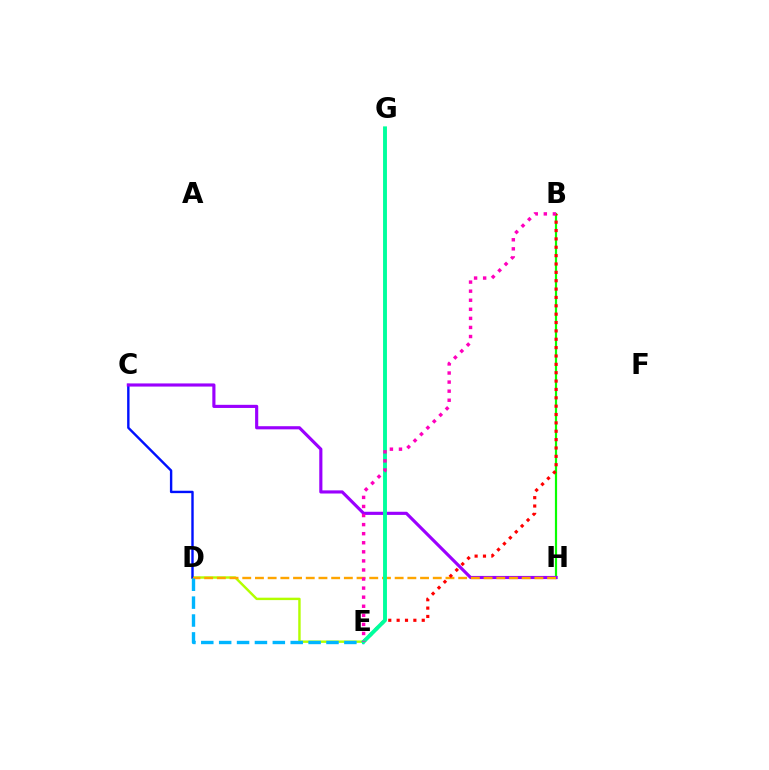{('D', 'E'): [{'color': '#b3ff00', 'line_style': 'solid', 'thickness': 1.74}, {'color': '#00b5ff', 'line_style': 'dashed', 'thickness': 2.43}], ('C', 'D'): [{'color': '#0010ff', 'line_style': 'solid', 'thickness': 1.73}], ('B', 'H'): [{'color': '#08ff00', 'line_style': 'solid', 'thickness': 1.58}], ('C', 'H'): [{'color': '#9b00ff', 'line_style': 'solid', 'thickness': 2.26}], ('D', 'H'): [{'color': '#ffa500', 'line_style': 'dashed', 'thickness': 1.73}], ('B', 'E'): [{'color': '#ff0000', 'line_style': 'dotted', 'thickness': 2.27}, {'color': '#ff00bd', 'line_style': 'dotted', 'thickness': 2.46}], ('E', 'G'): [{'color': '#00ff9d', 'line_style': 'solid', 'thickness': 2.8}]}